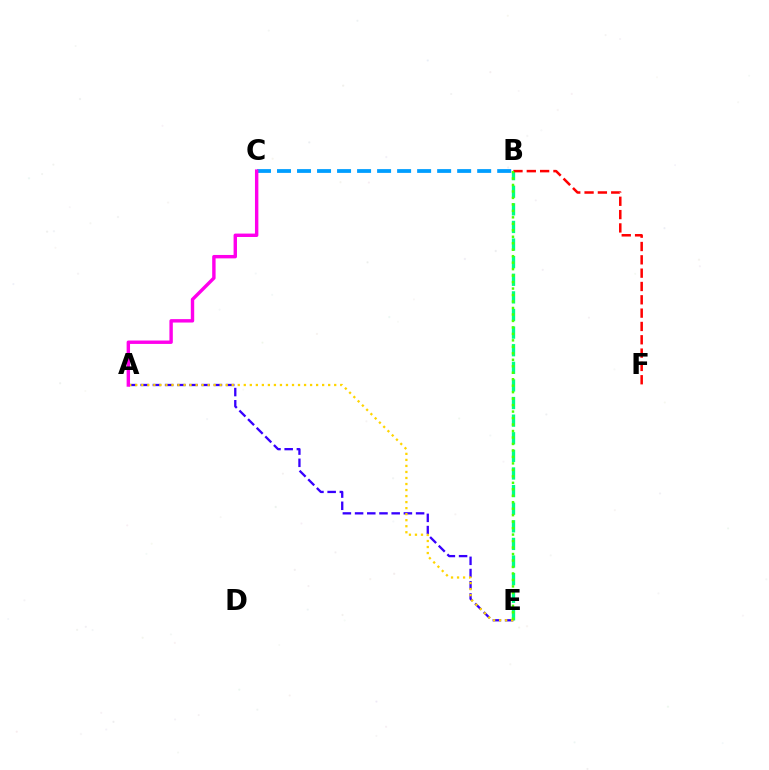{('B', 'E'): [{'color': '#00ff86', 'line_style': 'dashed', 'thickness': 2.39}, {'color': '#4fff00', 'line_style': 'dotted', 'thickness': 1.76}], ('A', 'E'): [{'color': '#3700ff', 'line_style': 'dashed', 'thickness': 1.66}, {'color': '#ffd500', 'line_style': 'dotted', 'thickness': 1.64}], ('B', 'C'): [{'color': '#009eff', 'line_style': 'dashed', 'thickness': 2.72}], ('B', 'F'): [{'color': '#ff0000', 'line_style': 'dashed', 'thickness': 1.81}], ('A', 'C'): [{'color': '#ff00ed', 'line_style': 'solid', 'thickness': 2.45}]}